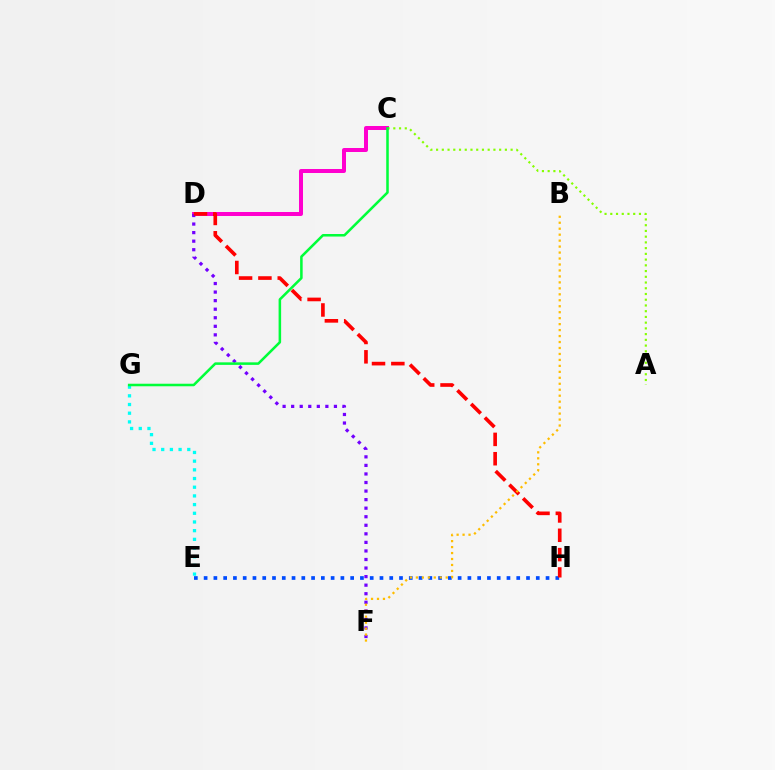{('C', 'D'): [{'color': '#ff00cf', 'line_style': 'solid', 'thickness': 2.88}], ('E', 'G'): [{'color': '#00fff6', 'line_style': 'dotted', 'thickness': 2.36}], ('A', 'C'): [{'color': '#84ff00', 'line_style': 'dotted', 'thickness': 1.56}], ('D', 'F'): [{'color': '#7200ff', 'line_style': 'dotted', 'thickness': 2.32}], ('E', 'H'): [{'color': '#004bff', 'line_style': 'dotted', 'thickness': 2.65}], ('D', 'H'): [{'color': '#ff0000', 'line_style': 'dashed', 'thickness': 2.63}], ('B', 'F'): [{'color': '#ffbd00', 'line_style': 'dotted', 'thickness': 1.62}], ('C', 'G'): [{'color': '#00ff39', 'line_style': 'solid', 'thickness': 1.83}]}